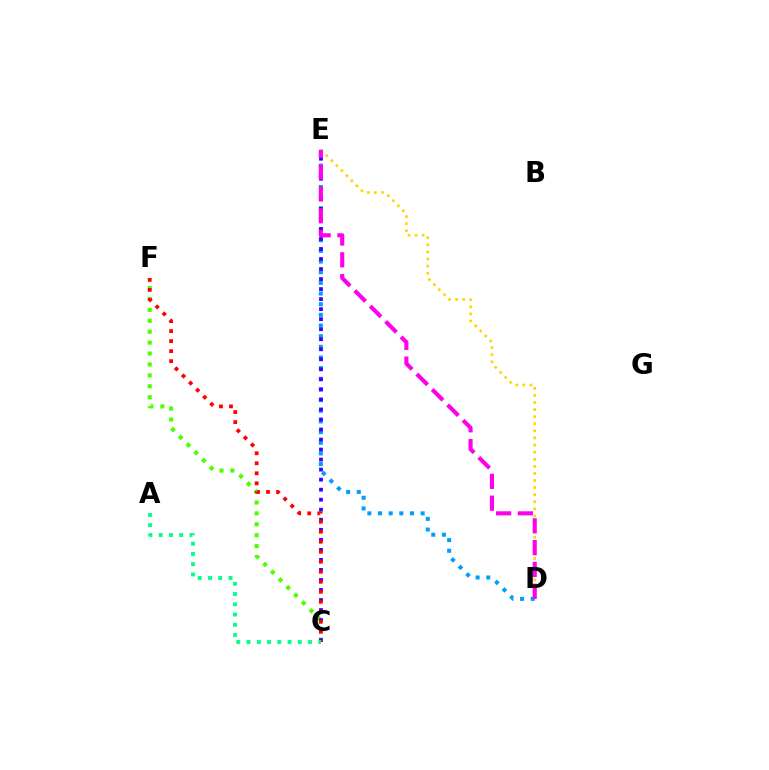{('D', 'E'): [{'color': '#009eff', 'line_style': 'dotted', 'thickness': 2.9}, {'color': '#ffd500', 'line_style': 'dotted', 'thickness': 1.93}, {'color': '#ff00ed', 'line_style': 'dashed', 'thickness': 2.96}], ('C', 'F'): [{'color': '#4fff00', 'line_style': 'dotted', 'thickness': 2.97}, {'color': '#ff0000', 'line_style': 'dotted', 'thickness': 2.72}], ('C', 'E'): [{'color': '#3700ff', 'line_style': 'dotted', 'thickness': 2.72}], ('A', 'C'): [{'color': '#00ff86', 'line_style': 'dotted', 'thickness': 2.79}]}